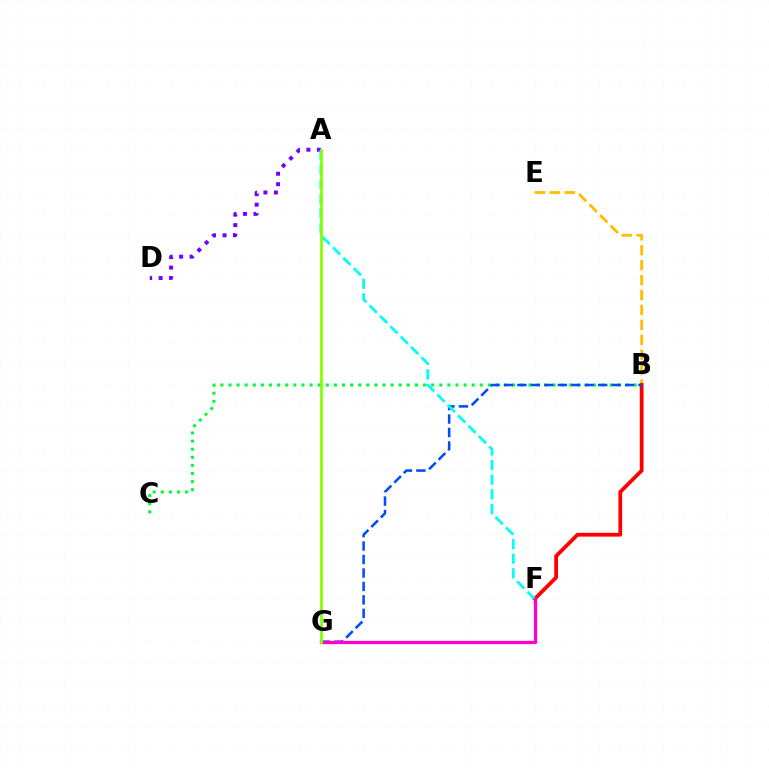{('B', 'C'): [{'color': '#00ff39', 'line_style': 'dotted', 'thickness': 2.2}], ('A', 'D'): [{'color': '#7200ff', 'line_style': 'dotted', 'thickness': 2.84}], ('B', 'E'): [{'color': '#ffbd00', 'line_style': 'dashed', 'thickness': 2.03}], ('B', 'F'): [{'color': '#ff0000', 'line_style': 'solid', 'thickness': 2.72}], ('B', 'G'): [{'color': '#004bff', 'line_style': 'dashed', 'thickness': 1.83}], ('A', 'F'): [{'color': '#00fff6', 'line_style': 'dashed', 'thickness': 1.99}], ('F', 'G'): [{'color': '#ff00cf', 'line_style': 'solid', 'thickness': 2.36}], ('A', 'G'): [{'color': '#84ff00', 'line_style': 'solid', 'thickness': 2.0}]}